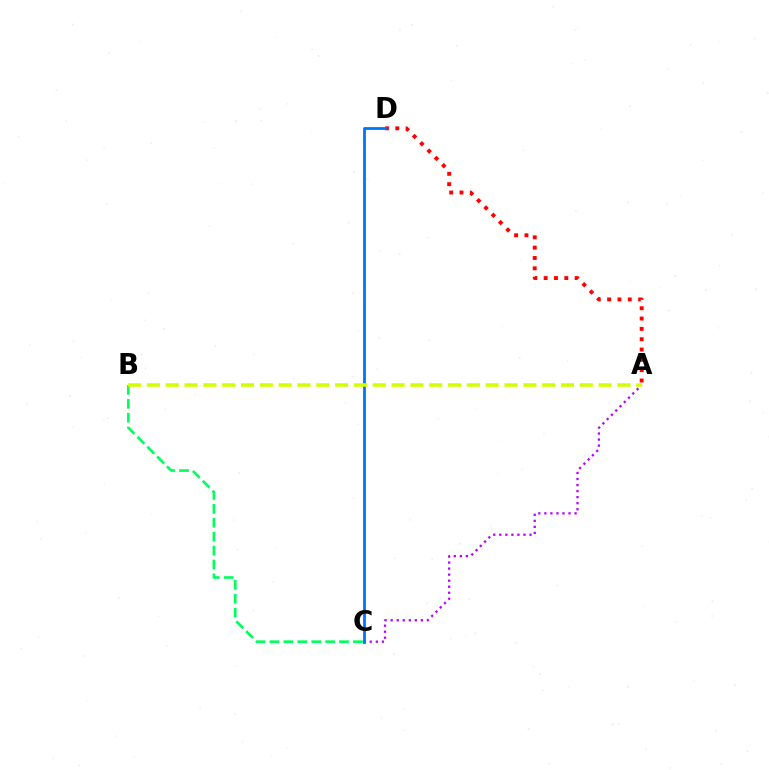{('A', 'C'): [{'color': '#b900ff', 'line_style': 'dotted', 'thickness': 1.64}], ('B', 'C'): [{'color': '#00ff5c', 'line_style': 'dashed', 'thickness': 1.89}], ('A', 'D'): [{'color': '#ff0000', 'line_style': 'dotted', 'thickness': 2.81}], ('C', 'D'): [{'color': '#0074ff', 'line_style': 'solid', 'thickness': 2.01}], ('A', 'B'): [{'color': '#d1ff00', 'line_style': 'dashed', 'thickness': 2.56}]}